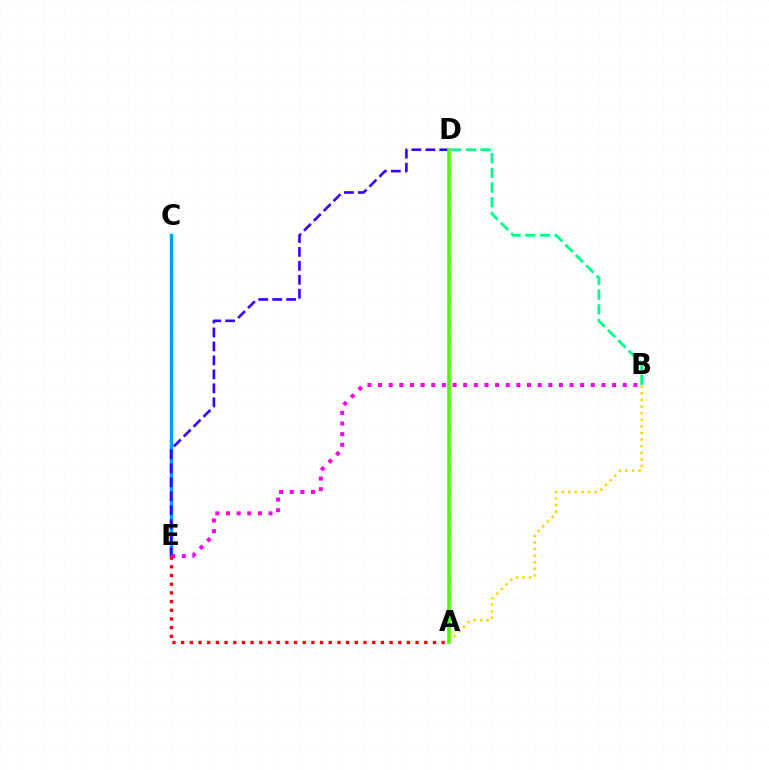{('C', 'E'): [{'color': '#009eff', 'line_style': 'solid', 'thickness': 2.47}], ('A', 'B'): [{'color': '#ffd500', 'line_style': 'dotted', 'thickness': 1.79}], ('D', 'E'): [{'color': '#3700ff', 'line_style': 'dashed', 'thickness': 1.9}], ('B', 'D'): [{'color': '#00ff86', 'line_style': 'dashed', 'thickness': 2.0}], ('B', 'E'): [{'color': '#ff00ed', 'line_style': 'dotted', 'thickness': 2.89}], ('A', 'E'): [{'color': '#ff0000', 'line_style': 'dotted', 'thickness': 2.36}], ('A', 'D'): [{'color': '#4fff00', 'line_style': 'solid', 'thickness': 2.61}]}